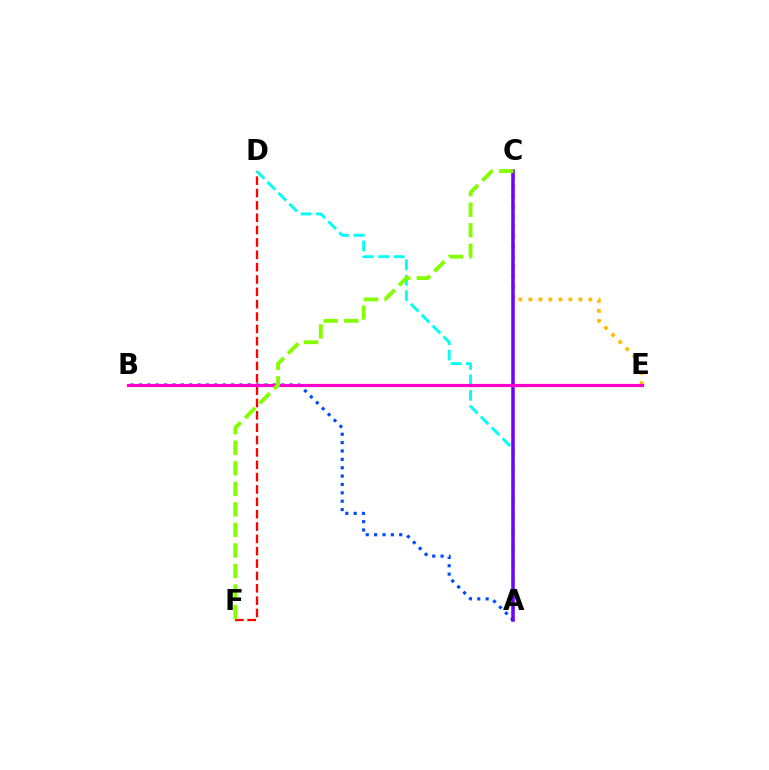{('C', 'E'): [{'color': '#ffbd00', 'line_style': 'dotted', 'thickness': 2.72}], ('A', 'C'): [{'color': '#00ff39', 'line_style': 'dotted', 'thickness': 1.67}, {'color': '#7200ff', 'line_style': 'solid', 'thickness': 2.53}], ('D', 'F'): [{'color': '#ff0000', 'line_style': 'dashed', 'thickness': 1.68}], ('A', 'B'): [{'color': '#004bff', 'line_style': 'dotted', 'thickness': 2.27}], ('A', 'D'): [{'color': '#00fff6', 'line_style': 'dashed', 'thickness': 2.09}], ('B', 'E'): [{'color': '#ff00cf', 'line_style': 'solid', 'thickness': 2.28}], ('C', 'F'): [{'color': '#84ff00', 'line_style': 'dashed', 'thickness': 2.79}]}